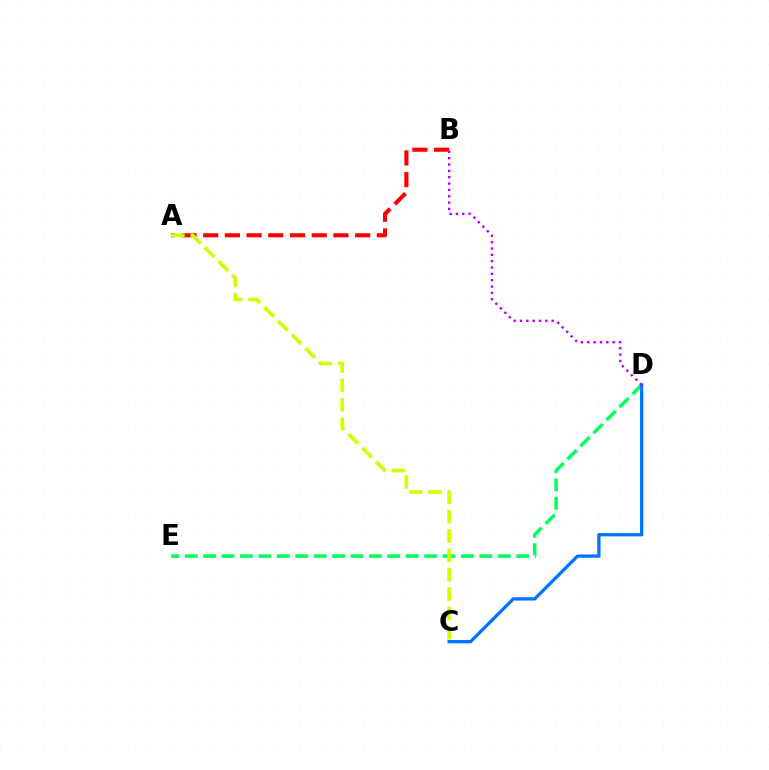{('D', 'E'): [{'color': '#00ff5c', 'line_style': 'dashed', 'thickness': 2.5}], ('C', 'D'): [{'color': '#0074ff', 'line_style': 'solid', 'thickness': 2.38}], ('A', 'B'): [{'color': '#ff0000', 'line_style': 'dashed', 'thickness': 2.95}], ('A', 'C'): [{'color': '#d1ff00', 'line_style': 'dashed', 'thickness': 2.63}], ('B', 'D'): [{'color': '#b900ff', 'line_style': 'dotted', 'thickness': 1.72}]}